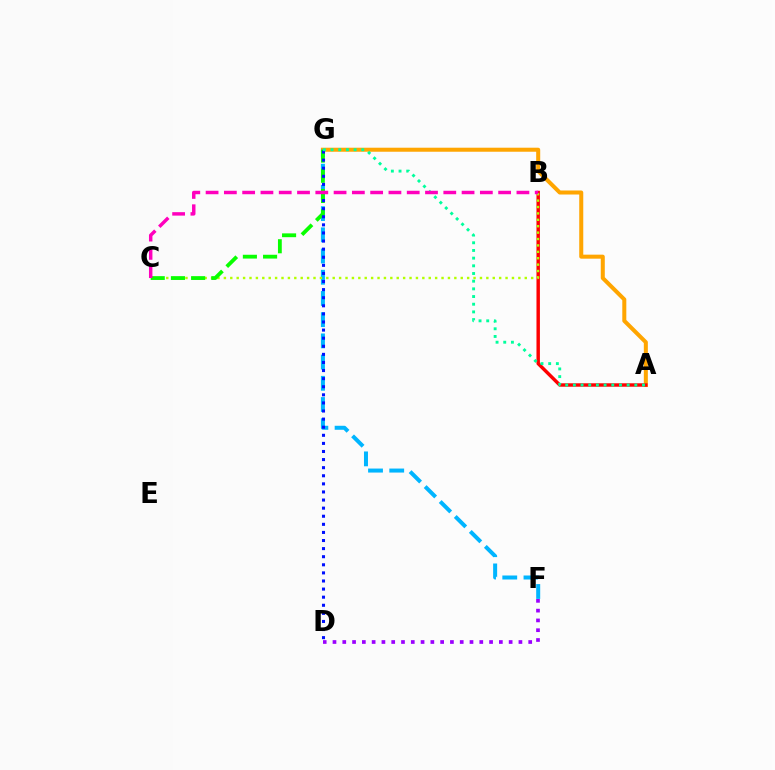{('A', 'G'): [{'color': '#ffa500', 'line_style': 'solid', 'thickness': 2.9}, {'color': '#00ff9d', 'line_style': 'dotted', 'thickness': 2.09}], ('D', 'F'): [{'color': '#9b00ff', 'line_style': 'dotted', 'thickness': 2.66}], ('A', 'B'): [{'color': '#ff0000', 'line_style': 'solid', 'thickness': 2.47}], ('F', 'G'): [{'color': '#00b5ff', 'line_style': 'dashed', 'thickness': 2.88}], ('B', 'C'): [{'color': '#b3ff00', 'line_style': 'dotted', 'thickness': 1.74}, {'color': '#ff00bd', 'line_style': 'dashed', 'thickness': 2.48}], ('C', 'G'): [{'color': '#08ff00', 'line_style': 'dashed', 'thickness': 2.74}], ('D', 'G'): [{'color': '#0010ff', 'line_style': 'dotted', 'thickness': 2.2}]}